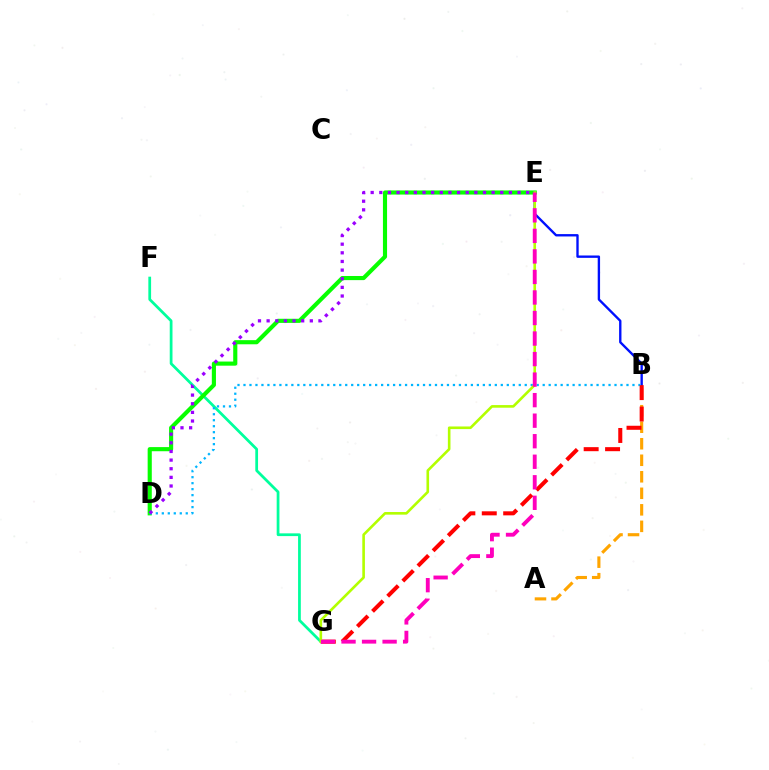{('F', 'G'): [{'color': '#00ff9d', 'line_style': 'solid', 'thickness': 1.98}], ('D', 'E'): [{'color': '#08ff00', 'line_style': 'solid', 'thickness': 2.97}, {'color': '#9b00ff', 'line_style': 'dotted', 'thickness': 2.35}], ('A', 'B'): [{'color': '#ffa500', 'line_style': 'dashed', 'thickness': 2.24}], ('B', 'E'): [{'color': '#0010ff', 'line_style': 'solid', 'thickness': 1.7}], ('B', 'D'): [{'color': '#00b5ff', 'line_style': 'dotted', 'thickness': 1.63}], ('B', 'G'): [{'color': '#ff0000', 'line_style': 'dashed', 'thickness': 2.91}], ('E', 'G'): [{'color': '#b3ff00', 'line_style': 'solid', 'thickness': 1.89}, {'color': '#ff00bd', 'line_style': 'dashed', 'thickness': 2.79}]}